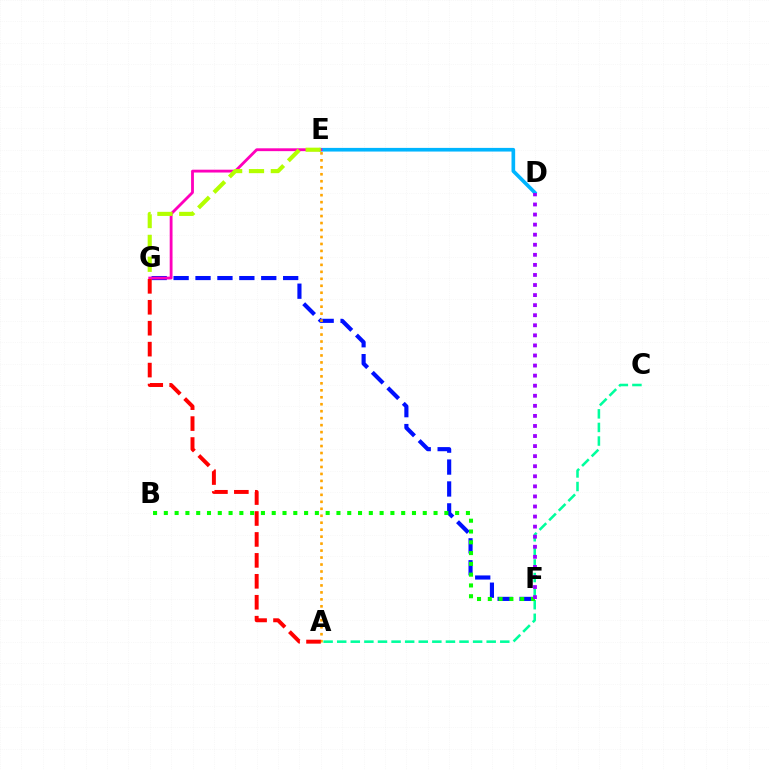{('F', 'G'): [{'color': '#0010ff', 'line_style': 'dashed', 'thickness': 2.98}], ('A', 'C'): [{'color': '#00ff9d', 'line_style': 'dashed', 'thickness': 1.85}], ('D', 'E'): [{'color': '#00b5ff', 'line_style': 'solid', 'thickness': 2.63}], ('B', 'F'): [{'color': '#08ff00', 'line_style': 'dotted', 'thickness': 2.93}], ('E', 'G'): [{'color': '#ff00bd', 'line_style': 'solid', 'thickness': 2.04}, {'color': '#b3ff00', 'line_style': 'dashed', 'thickness': 2.97}], ('A', 'E'): [{'color': '#ffa500', 'line_style': 'dotted', 'thickness': 1.89}], ('D', 'F'): [{'color': '#9b00ff', 'line_style': 'dotted', 'thickness': 2.74}], ('A', 'G'): [{'color': '#ff0000', 'line_style': 'dashed', 'thickness': 2.84}]}